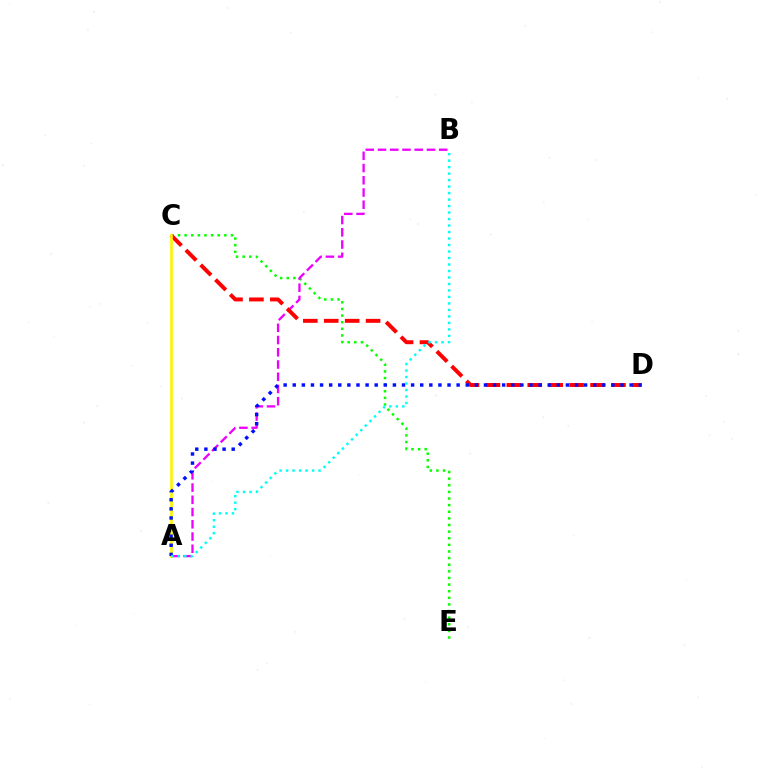{('C', 'E'): [{'color': '#08ff00', 'line_style': 'dotted', 'thickness': 1.8}], ('A', 'B'): [{'color': '#ee00ff', 'line_style': 'dashed', 'thickness': 1.66}, {'color': '#00fff6', 'line_style': 'dotted', 'thickness': 1.76}], ('C', 'D'): [{'color': '#ff0000', 'line_style': 'dashed', 'thickness': 2.84}], ('A', 'C'): [{'color': '#fcf500', 'line_style': 'solid', 'thickness': 1.9}], ('A', 'D'): [{'color': '#0010ff', 'line_style': 'dotted', 'thickness': 2.47}]}